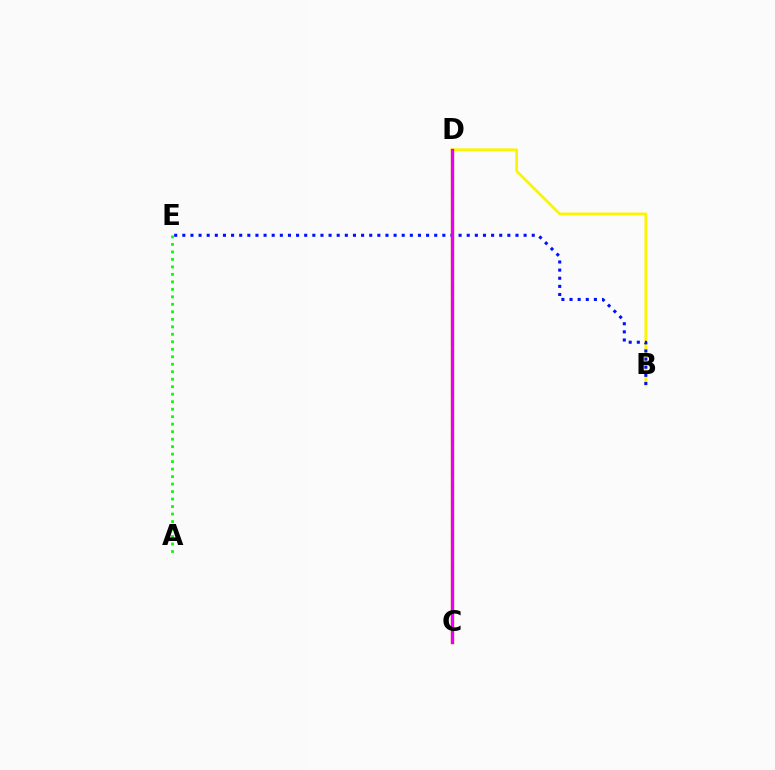{('B', 'D'): [{'color': '#fcf500', 'line_style': 'solid', 'thickness': 1.96}], ('B', 'E'): [{'color': '#0010ff', 'line_style': 'dotted', 'thickness': 2.21}], ('A', 'E'): [{'color': '#08ff00', 'line_style': 'dotted', 'thickness': 2.04}], ('C', 'D'): [{'color': '#00fff6', 'line_style': 'dashed', 'thickness': 2.24}, {'color': '#ff0000', 'line_style': 'solid', 'thickness': 2.39}, {'color': '#ee00ff', 'line_style': 'solid', 'thickness': 1.83}]}